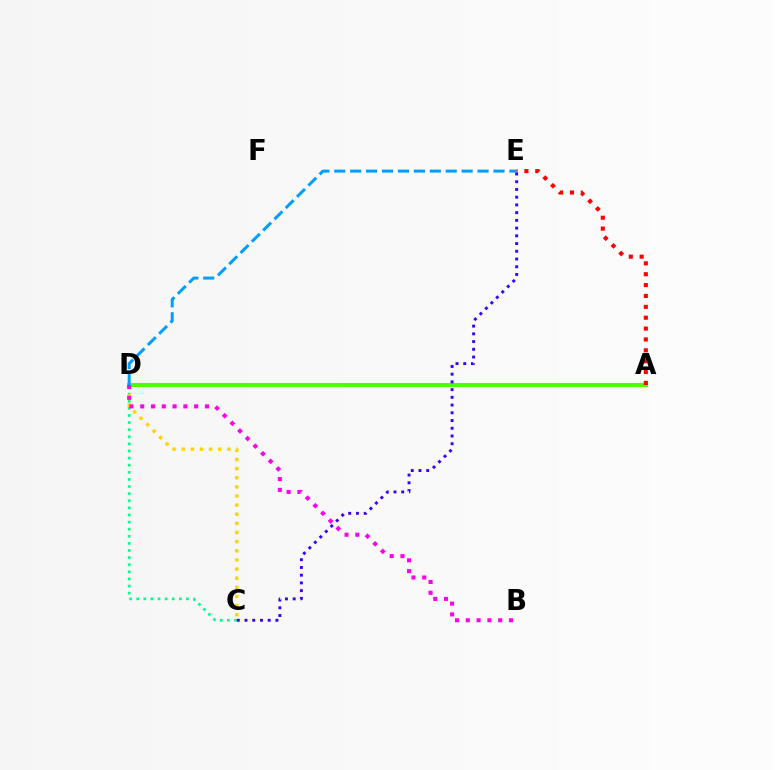{('C', 'D'): [{'color': '#00ff86', 'line_style': 'dotted', 'thickness': 1.93}, {'color': '#ffd500', 'line_style': 'dotted', 'thickness': 2.48}], ('A', 'D'): [{'color': '#4fff00', 'line_style': 'solid', 'thickness': 2.93}], ('D', 'E'): [{'color': '#009eff', 'line_style': 'dashed', 'thickness': 2.16}], ('A', 'E'): [{'color': '#ff0000', 'line_style': 'dotted', 'thickness': 2.95}], ('C', 'E'): [{'color': '#3700ff', 'line_style': 'dotted', 'thickness': 2.1}], ('B', 'D'): [{'color': '#ff00ed', 'line_style': 'dotted', 'thickness': 2.93}]}